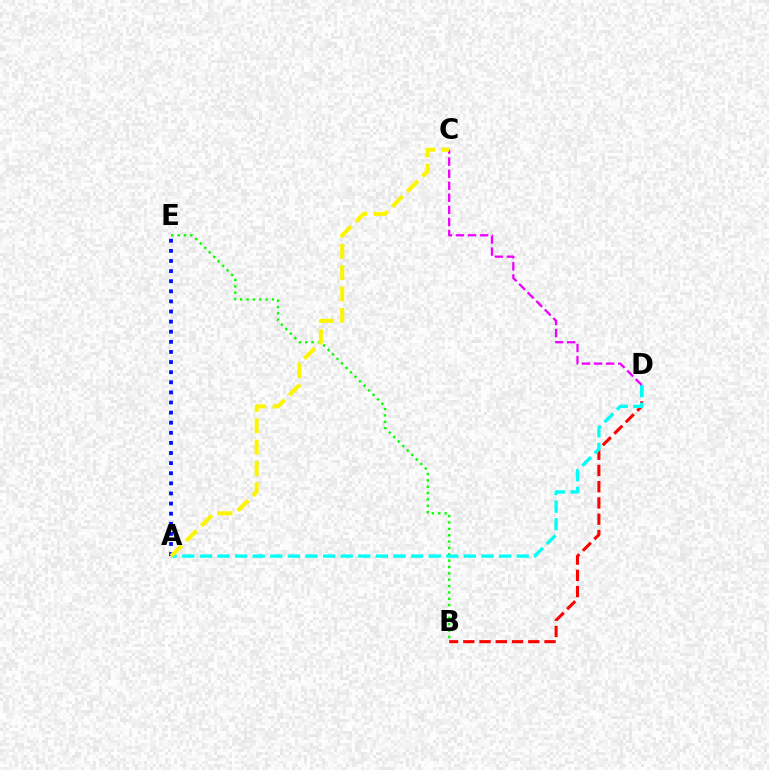{('B', 'D'): [{'color': '#ff0000', 'line_style': 'dashed', 'thickness': 2.21}], ('B', 'E'): [{'color': '#08ff00', 'line_style': 'dotted', 'thickness': 1.73}], ('A', 'D'): [{'color': '#00fff6', 'line_style': 'dashed', 'thickness': 2.39}], ('A', 'E'): [{'color': '#0010ff', 'line_style': 'dotted', 'thickness': 2.75}], ('C', 'D'): [{'color': '#ee00ff', 'line_style': 'dashed', 'thickness': 1.64}], ('A', 'C'): [{'color': '#fcf500', 'line_style': 'dashed', 'thickness': 2.9}]}